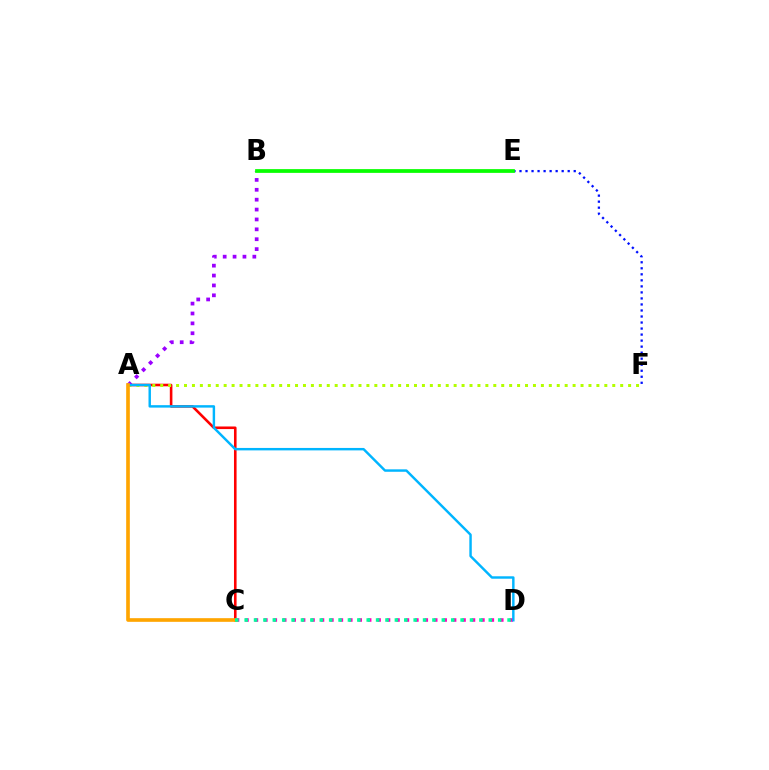{('C', 'D'): [{'color': '#ff00bd', 'line_style': 'dotted', 'thickness': 2.56}, {'color': '#00ff9d', 'line_style': 'dotted', 'thickness': 2.55}], ('A', 'C'): [{'color': '#ff0000', 'line_style': 'solid', 'thickness': 1.87}, {'color': '#ffa500', 'line_style': 'solid', 'thickness': 2.63}], ('A', 'B'): [{'color': '#9b00ff', 'line_style': 'dotted', 'thickness': 2.69}], ('A', 'F'): [{'color': '#b3ff00', 'line_style': 'dotted', 'thickness': 2.15}], ('A', 'D'): [{'color': '#00b5ff', 'line_style': 'solid', 'thickness': 1.76}], ('E', 'F'): [{'color': '#0010ff', 'line_style': 'dotted', 'thickness': 1.64}], ('B', 'E'): [{'color': '#08ff00', 'line_style': 'solid', 'thickness': 2.7}]}